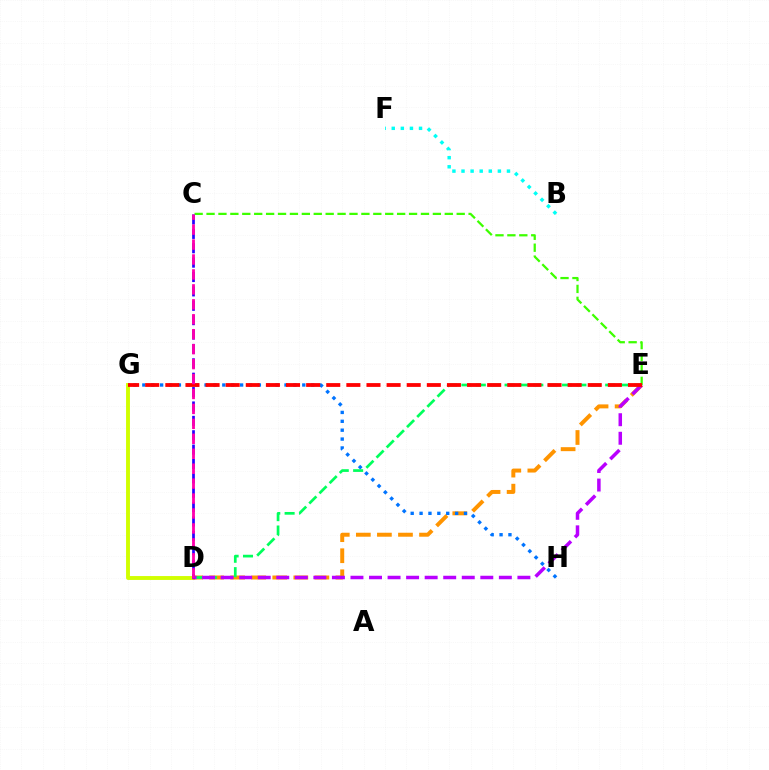{('D', 'G'): [{'color': '#d1ff00', 'line_style': 'solid', 'thickness': 2.8}], ('C', 'E'): [{'color': '#3dff00', 'line_style': 'dashed', 'thickness': 1.62}], ('D', 'E'): [{'color': '#ff9400', 'line_style': 'dashed', 'thickness': 2.86}, {'color': '#00ff5c', 'line_style': 'dashed', 'thickness': 1.95}, {'color': '#b900ff', 'line_style': 'dashed', 'thickness': 2.52}], ('G', 'H'): [{'color': '#0074ff', 'line_style': 'dotted', 'thickness': 2.41}], ('C', 'D'): [{'color': '#2500ff', 'line_style': 'dashed', 'thickness': 1.95}, {'color': '#ff00ac', 'line_style': 'dashed', 'thickness': 2.03}], ('E', 'G'): [{'color': '#ff0000', 'line_style': 'dashed', 'thickness': 2.73}], ('B', 'F'): [{'color': '#00fff6', 'line_style': 'dotted', 'thickness': 2.47}]}